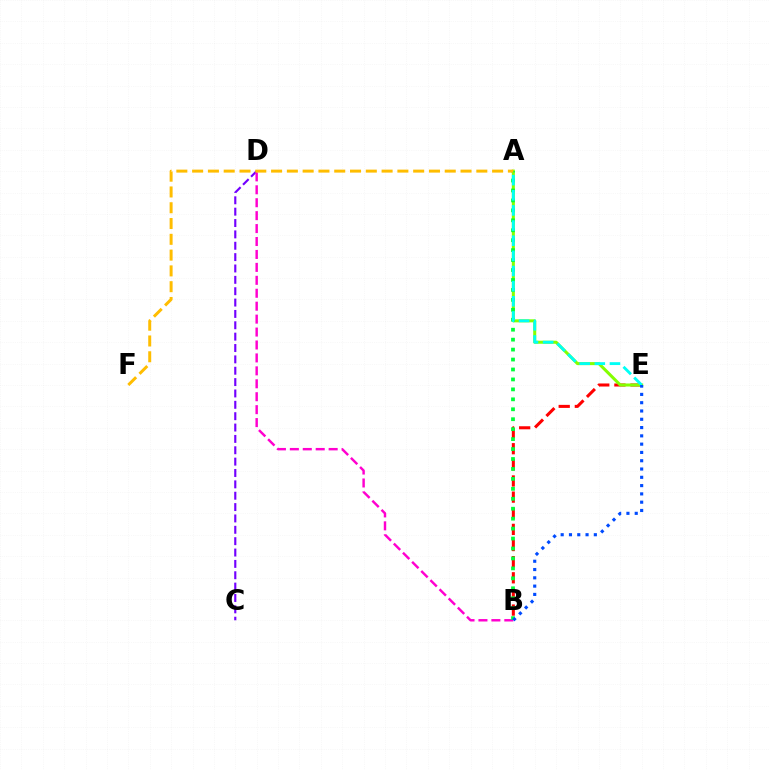{('C', 'D'): [{'color': '#7200ff', 'line_style': 'dashed', 'thickness': 1.54}], ('B', 'E'): [{'color': '#ff0000', 'line_style': 'dashed', 'thickness': 2.19}, {'color': '#004bff', 'line_style': 'dotted', 'thickness': 2.25}], ('A', 'E'): [{'color': '#84ff00', 'line_style': 'solid', 'thickness': 2.19}, {'color': '#00fff6', 'line_style': 'dashed', 'thickness': 2.06}], ('B', 'D'): [{'color': '#ff00cf', 'line_style': 'dashed', 'thickness': 1.76}], ('A', 'B'): [{'color': '#00ff39', 'line_style': 'dotted', 'thickness': 2.7}], ('A', 'F'): [{'color': '#ffbd00', 'line_style': 'dashed', 'thickness': 2.14}]}